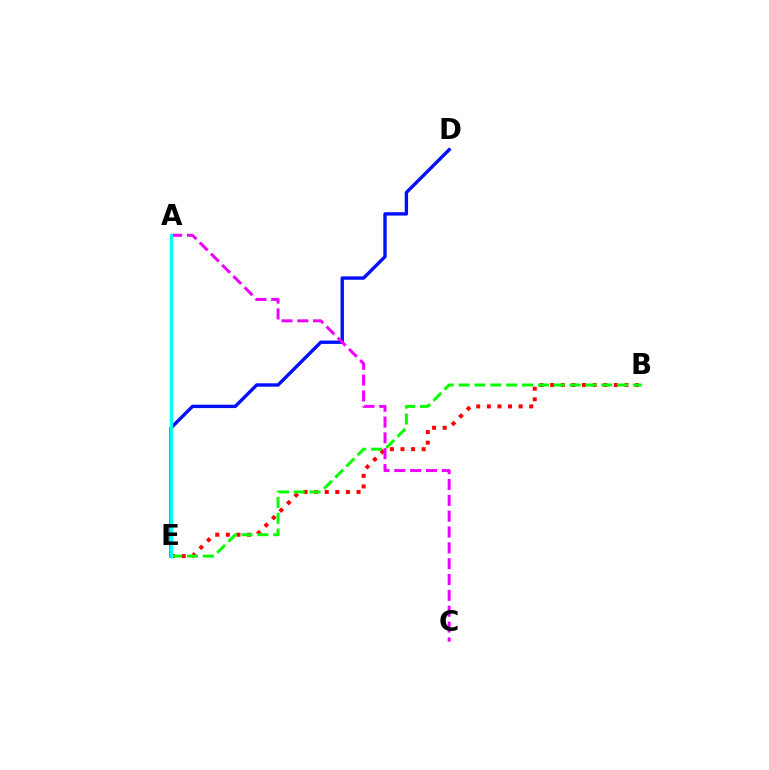{('B', 'E'): [{'color': '#ff0000', 'line_style': 'dotted', 'thickness': 2.88}, {'color': '#08ff00', 'line_style': 'dashed', 'thickness': 2.15}], ('D', 'E'): [{'color': '#0010ff', 'line_style': 'solid', 'thickness': 2.43}], ('A', 'E'): [{'color': '#fcf500', 'line_style': 'solid', 'thickness': 2.1}, {'color': '#00fff6', 'line_style': 'solid', 'thickness': 2.36}], ('A', 'C'): [{'color': '#ee00ff', 'line_style': 'dashed', 'thickness': 2.15}]}